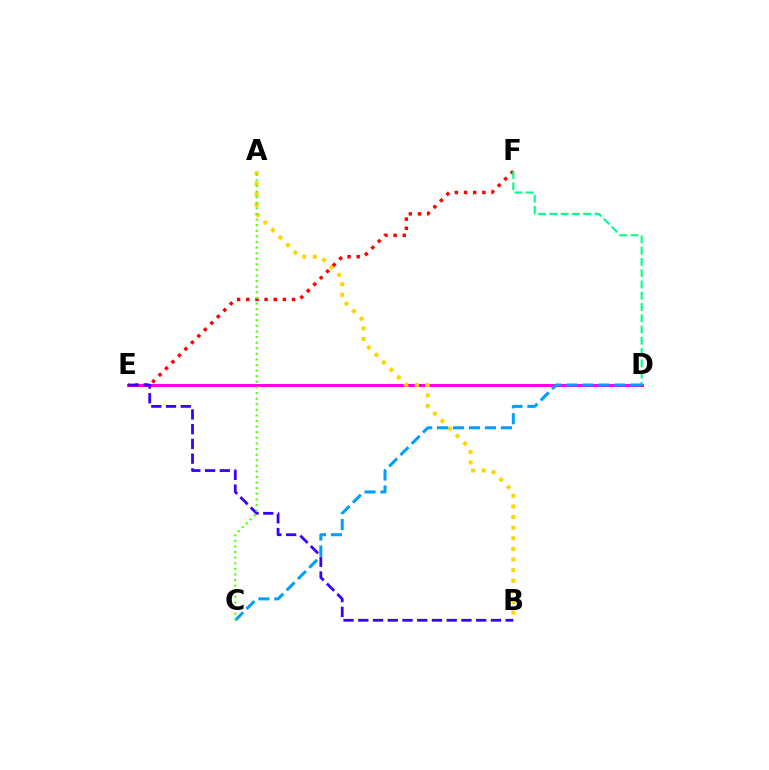{('D', 'E'): [{'color': '#ff00ed', 'line_style': 'solid', 'thickness': 2.16}], ('A', 'B'): [{'color': '#ffd500', 'line_style': 'dotted', 'thickness': 2.88}], ('E', 'F'): [{'color': '#ff0000', 'line_style': 'dotted', 'thickness': 2.49}], ('D', 'F'): [{'color': '#00ff86', 'line_style': 'dashed', 'thickness': 1.53}], ('B', 'E'): [{'color': '#3700ff', 'line_style': 'dashed', 'thickness': 2.0}], ('C', 'D'): [{'color': '#009eff', 'line_style': 'dashed', 'thickness': 2.17}], ('A', 'C'): [{'color': '#4fff00', 'line_style': 'dotted', 'thickness': 1.52}]}